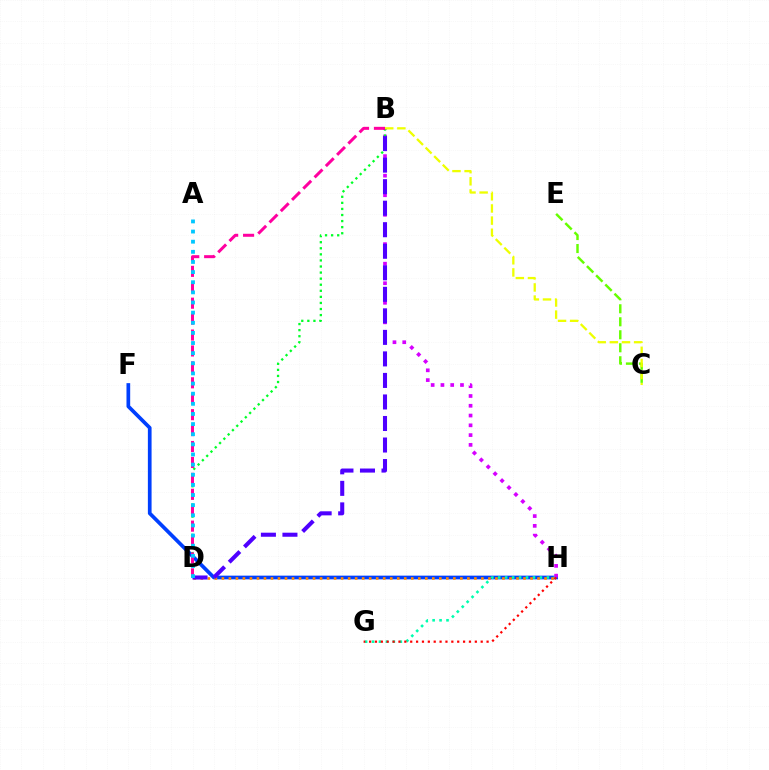{('C', 'E'): [{'color': '#66ff00', 'line_style': 'dashed', 'thickness': 1.77}], ('F', 'H'): [{'color': '#003fff', 'line_style': 'solid', 'thickness': 2.66}], ('G', 'H'): [{'color': '#00ffaf', 'line_style': 'dotted', 'thickness': 1.89}, {'color': '#ff0000', 'line_style': 'dotted', 'thickness': 1.6}], ('D', 'H'): [{'color': '#ff8800', 'line_style': 'dotted', 'thickness': 1.91}], ('B', 'H'): [{'color': '#d600ff', 'line_style': 'dotted', 'thickness': 2.66}], ('B', 'D'): [{'color': '#00ff27', 'line_style': 'dotted', 'thickness': 1.65}, {'color': '#4f00ff', 'line_style': 'dashed', 'thickness': 2.92}, {'color': '#ff00a0', 'line_style': 'dashed', 'thickness': 2.16}], ('A', 'D'): [{'color': '#00c7ff', 'line_style': 'dotted', 'thickness': 2.75}], ('B', 'C'): [{'color': '#eeff00', 'line_style': 'dashed', 'thickness': 1.65}]}